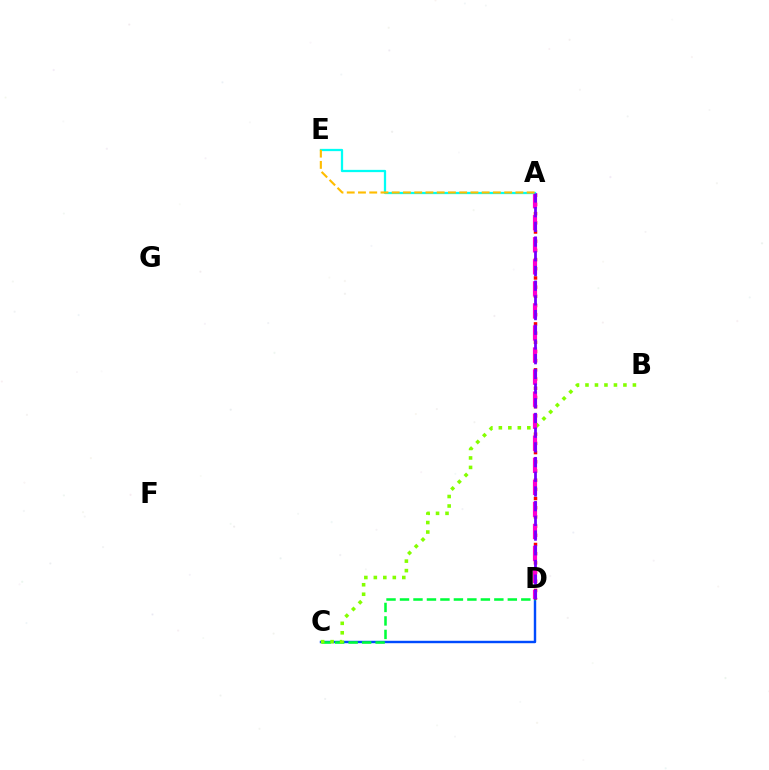{('C', 'D'): [{'color': '#004bff', 'line_style': 'solid', 'thickness': 1.74}, {'color': '#00ff39', 'line_style': 'dashed', 'thickness': 1.83}], ('A', 'D'): [{'color': '#ff0000', 'line_style': 'dotted', 'thickness': 2.5}, {'color': '#ff00cf', 'line_style': 'dashed', 'thickness': 3.0}, {'color': '#7200ff', 'line_style': 'dashed', 'thickness': 2.0}], ('B', 'C'): [{'color': '#84ff00', 'line_style': 'dotted', 'thickness': 2.58}], ('A', 'E'): [{'color': '#00fff6', 'line_style': 'solid', 'thickness': 1.63}, {'color': '#ffbd00', 'line_style': 'dashed', 'thickness': 1.53}]}